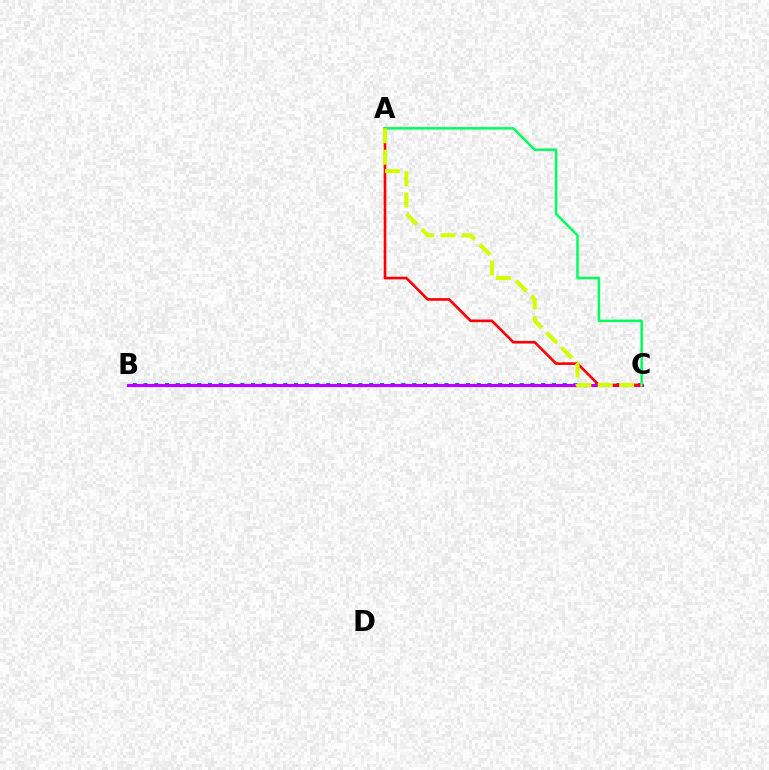{('B', 'C'): [{'color': '#0074ff', 'line_style': 'dotted', 'thickness': 2.92}, {'color': '#b900ff', 'line_style': 'solid', 'thickness': 2.27}], ('A', 'C'): [{'color': '#ff0000', 'line_style': 'solid', 'thickness': 1.9}, {'color': '#00ff5c', 'line_style': 'solid', 'thickness': 1.8}, {'color': '#d1ff00', 'line_style': 'dashed', 'thickness': 2.91}]}